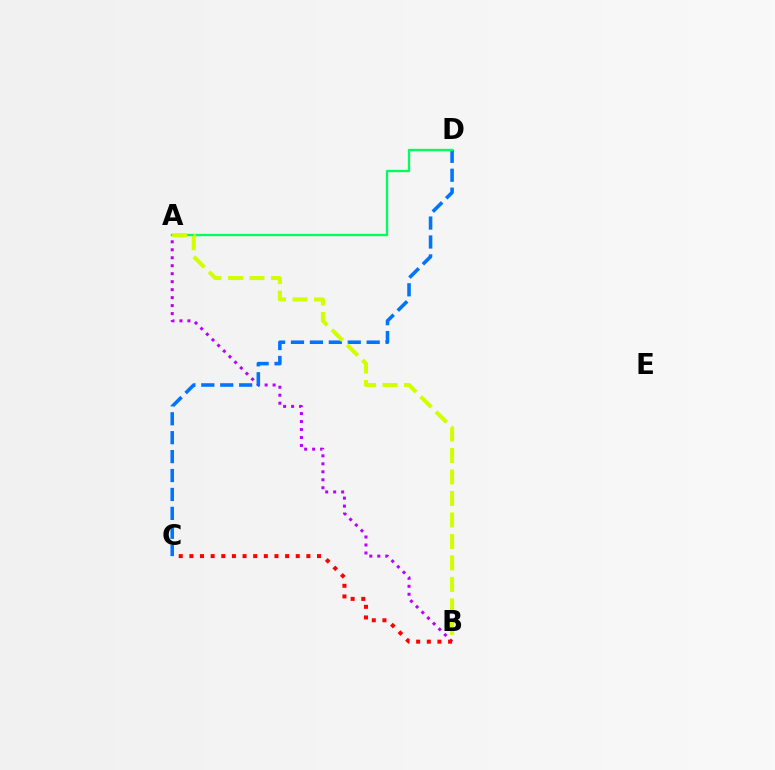{('A', 'B'): [{'color': '#b900ff', 'line_style': 'dotted', 'thickness': 2.17}, {'color': '#d1ff00', 'line_style': 'dashed', 'thickness': 2.92}], ('C', 'D'): [{'color': '#0074ff', 'line_style': 'dashed', 'thickness': 2.57}], ('A', 'D'): [{'color': '#00ff5c', 'line_style': 'solid', 'thickness': 1.68}], ('B', 'C'): [{'color': '#ff0000', 'line_style': 'dotted', 'thickness': 2.89}]}